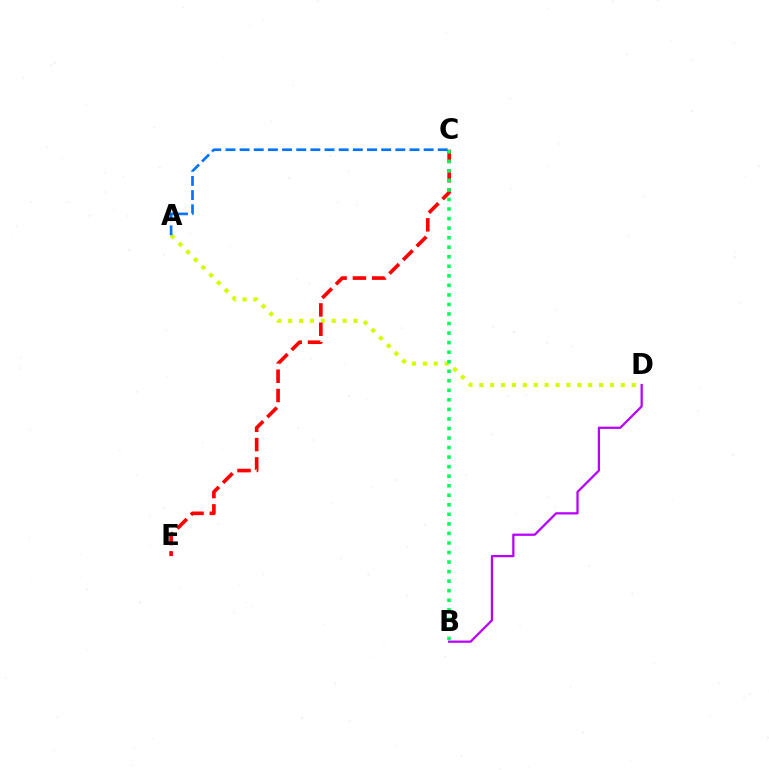{('A', 'D'): [{'color': '#d1ff00', 'line_style': 'dotted', 'thickness': 2.96}], ('C', 'E'): [{'color': '#ff0000', 'line_style': 'dashed', 'thickness': 2.62}], ('B', 'D'): [{'color': '#b900ff', 'line_style': 'solid', 'thickness': 1.61}], ('B', 'C'): [{'color': '#00ff5c', 'line_style': 'dotted', 'thickness': 2.59}], ('A', 'C'): [{'color': '#0074ff', 'line_style': 'dashed', 'thickness': 1.92}]}